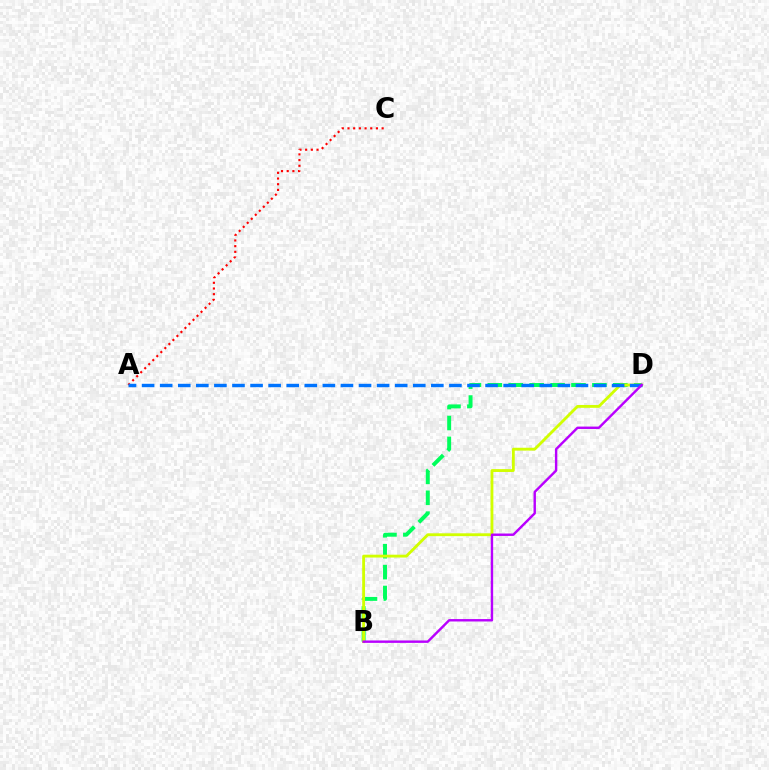{('B', 'D'): [{'color': '#00ff5c', 'line_style': 'dashed', 'thickness': 2.84}, {'color': '#d1ff00', 'line_style': 'solid', 'thickness': 2.05}, {'color': '#b900ff', 'line_style': 'solid', 'thickness': 1.74}], ('A', 'C'): [{'color': '#ff0000', 'line_style': 'dotted', 'thickness': 1.55}], ('A', 'D'): [{'color': '#0074ff', 'line_style': 'dashed', 'thickness': 2.46}]}